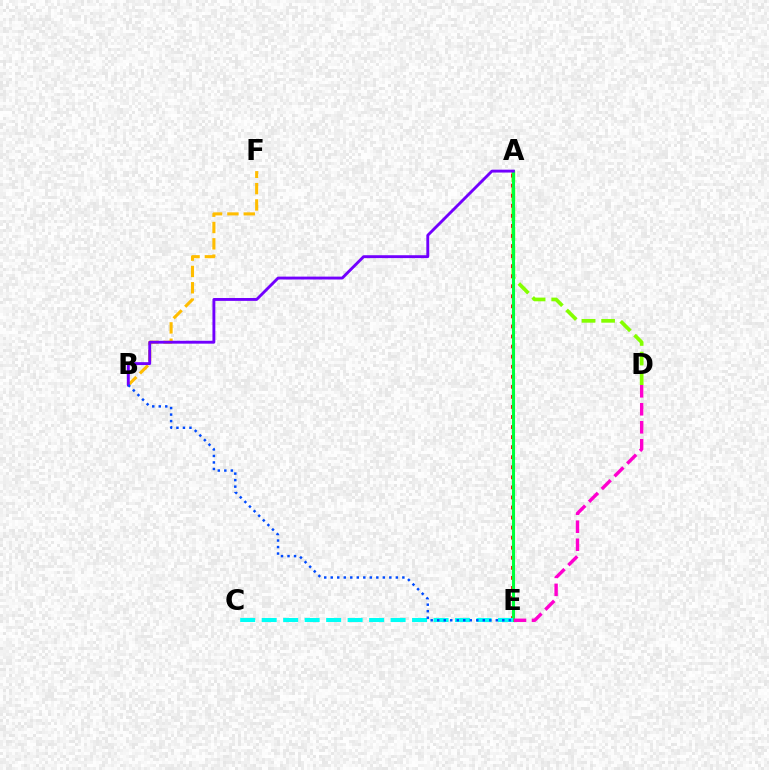{('A', 'D'): [{'color': '#84ff00', 'line_style': 'dashed', 'thickness': 2.66}], ('B', 'F'): [{'color': '#ffbd00', 'line_style': 'dashed', 'thickness': 2.22}], ('A', 'E'): [{'color': '#ff0000', 'line_style': 'dotted', 'thickness': 2.73}, {'color': '#00ff39', 'line_style': 'solid', 'thickness': 2.23}], ('A', 'B'): [{'color': '#7200ff', 'line_style': 'solid', 'thickness': 2.07}], ('C', 'E'): [{'color': '#00fff6', 'line_style': 'dashed', 'thickness': 2.92}], ('D', 'E'): [{'color': '#ff00cf', 'line_style': 'dashed', 'thickness': 2.45}], ('B', 'E'): [{'color': '#004bff', 'line_style': 'dotted', 'thickness': 1.77}]}